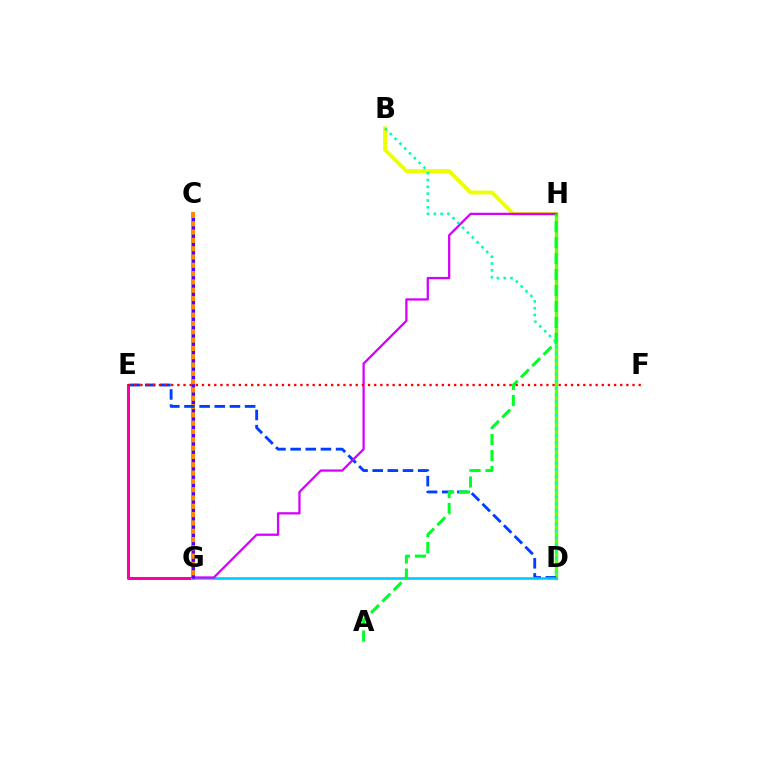{('B', 'H'): [{'color': '#eeff00', 'line_style': 'solid', 'thickness': 2.79}], ('D', 'H'): [{'color': '#66ff00', 'line_style': 'solid', 'thickness': 2.44}], ('E', 'G'): [{'color': '#ff00a0', 'line_style': 'solid', 'thickness': 2.19}], ('C', 'G'): [{'color': '#ff8800', 'line_style': 'solid', 'thickness': 2.86}, {'color': '#4f00ff', 'line_style': 'dotted', 'thickness': 2.26}], ('D', 'E'): [{'color': '#003fff', 'line_style': 'dashed', 'thickness': 2.06}], ('D', 'G'): [{'color': '#00c7ff', 'line_style': 'solid', 'thickness': 1.85}], ('G', 'H'): [{'color': '#d600ff', 'line_style': 'solid', 'thickness': 1.64}], ('A', 'H'): [{'color': '#00ff27', 'line_style': 'dashed', 'thickness': 2.17}], ('B', 'D'): [{'color': '#00ffaf', 'line_style': 'dotted', 'thickness': 1.85}], ('E', 'F'): [{'color': '#ff0000', 'line_style': 'dotted', 'thickness': 1.67}]}